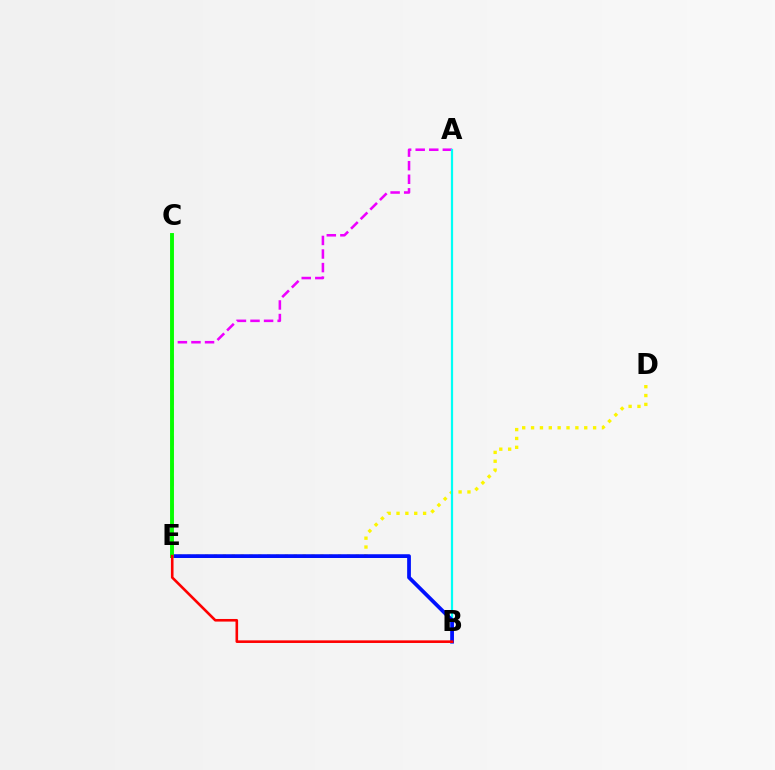{('A', 'E'): [{'color': '#ee00ff', 'line_style': 'dashed', 'thickness': 1.84}], ('D', 'E'): [{'color': '#fcf500', 'line_style': 'dotted', 'thickness': 2.41}], ('A', 'B'): [{'color': '#00fff6', 'line_style': 'solid', 'thickness': 1.61}], ('B', 'E'): [{'color': '#0010ff', 'line_style': 'solid', 'thickness': 2.7}, {'color': '#ff0000', 'line_style': 'solid', 'thickness': 1.88}], ('C', 'E'): [{'color': '#08ff00', 'line_style': 'solid', 'thickness': 2.8}]}